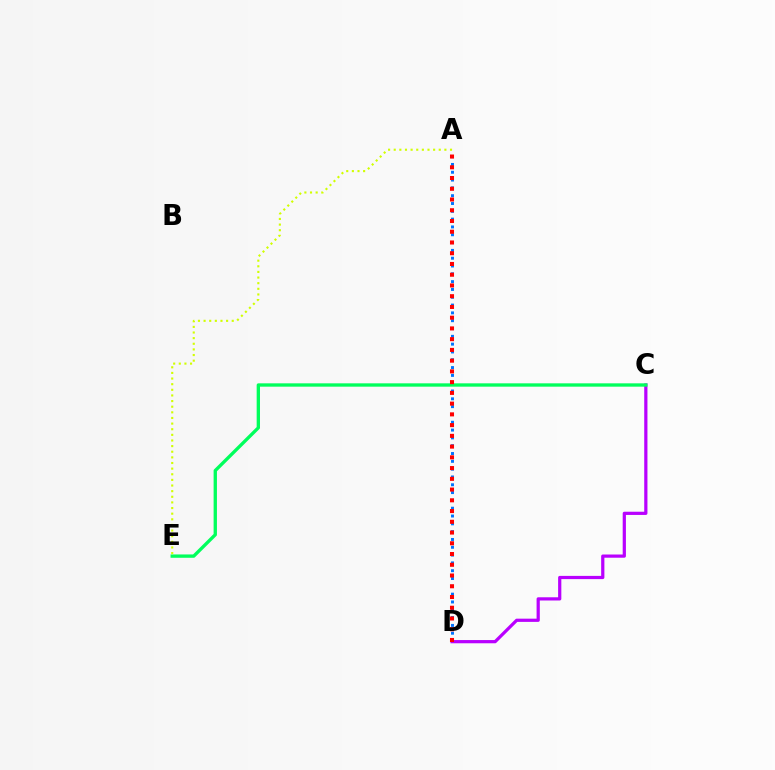{('A', 'D'): [{'color': '#0074ff', 'line_style': 'dotted', 'thickness': 2.12}, {'color': '#ff0000', 'line_style': 'dotted', 'thickness': 2.92}], ('C', 'D'): [{'color': '#b900ff', 'line_style': 'solid', 'thickness': 2.32}], ('C', 'E'): [{'color': '#00ff5c', 'line_style': 'solid', 'thickness': 2.4}], ('A', 'E'): [{'color': '#d1ff00', 'line_style': 'dotted', 'thickness': 1.53}]}